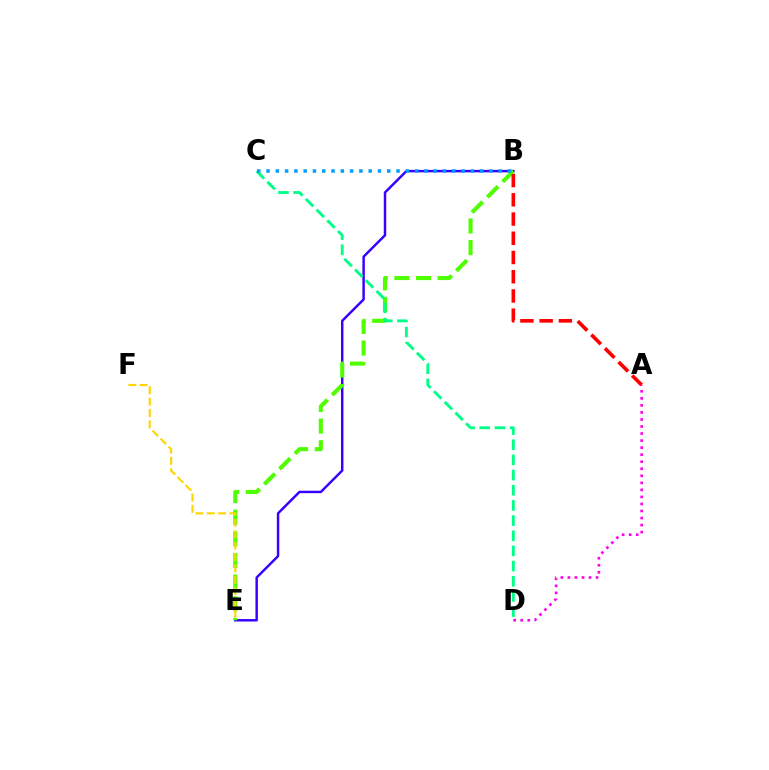{('B', 'E'): [{'color': '#3700ff', 'line_style': 'solid', 'thickness': 1.77}, {'color': '#4fff00', 'line_style': 'dashed', 'thickness': 2.94}], ('E', 'F'): [{'color': '#ffd500', 'line_style': 'dashed', 'thickness': 1.54}], ('C', 'D'): [{'color': '#00ff86', 'line_style': 'dashed', 'thickness': 2.06}], ('A', 'B'): [{'color': '#ff0000', 'line_style': 'dashed', 'thickness': 2.61}], ('B', 'C'): [{'color': '#009eff', 'line_style': 'dotted', 'thickness': 2.52}], ('A', 'D'): [{'color': '#ff00ed', 'line_style': 'dotted', 'thickness': 1.91}]}